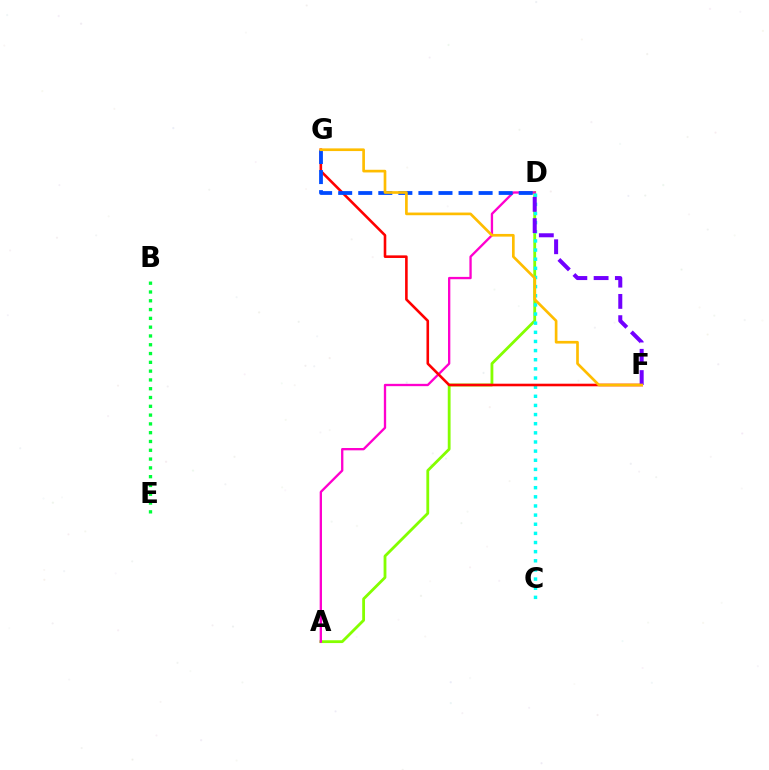{('A', 'D'): [{'color': '#84ff00', 'line_style': 'solid', 'thickness': 2.02}, {'color': '#ff00cf', 'line_style': 'solid', 'thickness': 1.67}], ('C', 'D'): [{'color': '#00fff6', 'line_style': 'dotted', 'thickness': 2.48}], ('F', 'G'): [{'color': '#ff0000', 'line_style': 'solid', 'thickness': 1.87}, {'color': '#ffbd00', 'line_style': 'solid', 'thickness': 1.93}], ('B', 'E'): [{'color': '#00ff39', 'line_style': 'dotted', 'thickness': 2.39}], ('D', 'G'): [{'color': '#004bff', 'line_style': 'dashed', 'thickness': 2.73}], ('D', 'F'): [{'color': '#7200ff', 'line_style': 'dashed', 'thickness': 2.89}]}